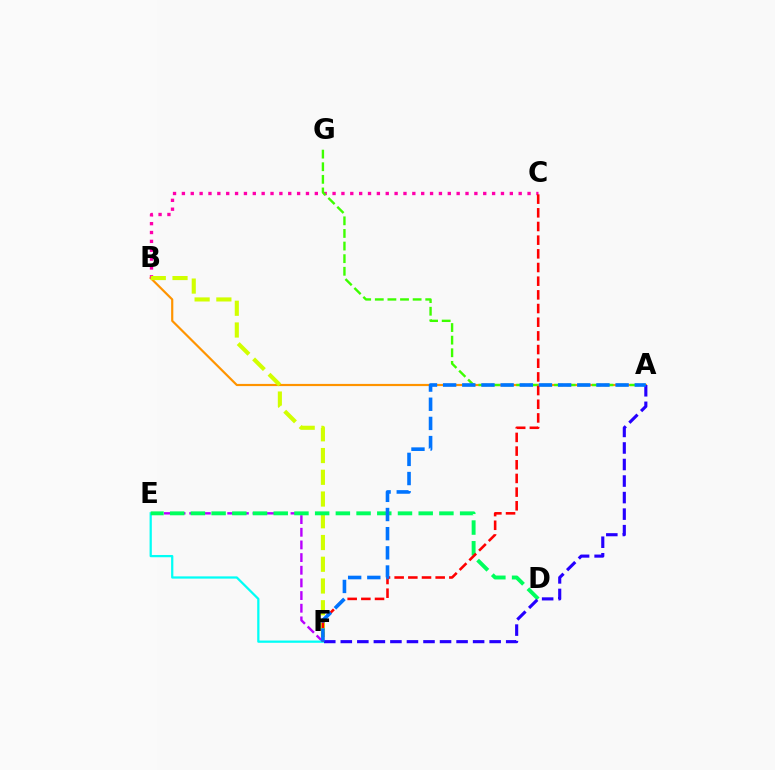{('A', 'B'): [{'color': '#ff9400', 'line_style': 'solid', 'thickness': 1.57}], ('B', 'C'): [{'color': '#ff00ac', 'line_style': 'dotted', 'thickness': 2.41}], ('B', 'F'): [{'color': '#d1ff00', 'line_style': 'dashed', 'thickness': 2.95}], ('E', 'F'): [{'color': '#b900ff', 'line_style': 'dashed', 'thickness': 1.72}, {'color': '#00fff6', 'line_style': 'solid', 'thickness': 1.62}], ('D', 'E'): [{'color': '#00ff5c', 'line_style': 'dashed', 'thickness': 2.81}], ('A', 'G'): [{'color': '#3dff00', 'line_style': 'dashed', 'thickness': 1.71}], ('C', 'F'): [{'color': '#ff0000', 'line_style': 'dashed', 'thickness': 1.86}], ('A', 'F'): [{'color': '#2500ff', 'line_style': 'dashed', 'thickness': 2.25}, {'color': '#0074ff', 'line_style': 'dashed', 'thickness': 2.6}]}